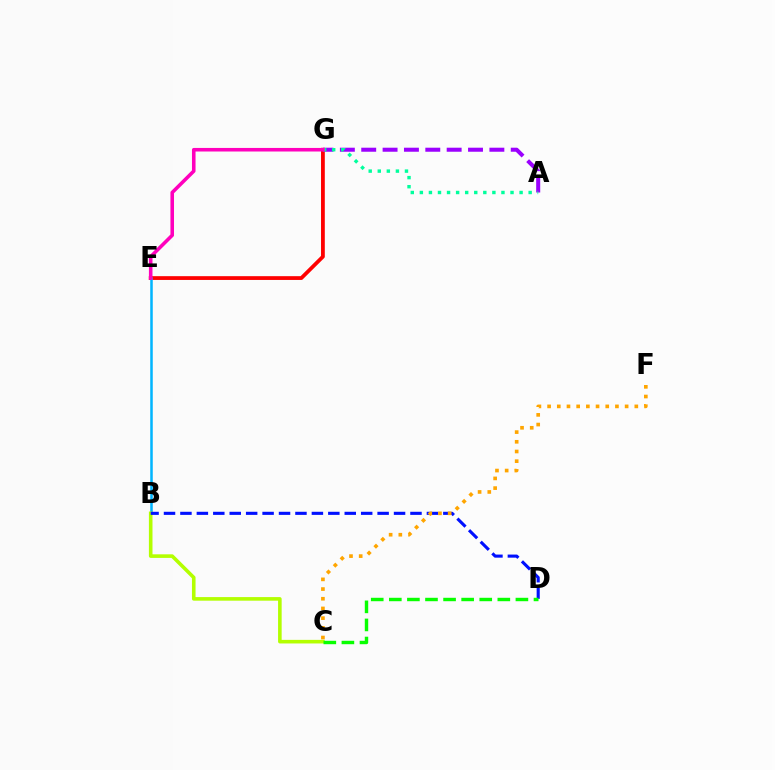{('E', 'G'): [{'color': '#ff0000', 'line_style': 'solid', 'thickness': 2.72}, {'color': '#ff00bd', 'line_style': 'solid', 'thickness': 2.57}], ('A', 'G'): [{'color': '#9b00ff', 'line_style': 'dashed', 'thickness': 2.9}, {'color': '#00ff9d', 'line_style': 'dotted', 'thickness': 2.46}], ('B', 'E'): [{'color': '#00b5ff', 'line_style': 'solid', 'thickness': 1.82}], ('B', 'C'): [{'color': '#b3ff00', 'line_style': 'solid', 'thickness': 2.58}], ('B', 'D'): [{'color': '#0010ff', 'line_style': 'dashed', 'thickness': 2.23}], ('C', 'D'): [{'color': '#08ff00', 'line_style': 'dashed', 'thickness': 2.46}], ('C', 'F'): [{'color': '#ffa500', 'line_style': 'dotted', 'thickness': 2.63}]}